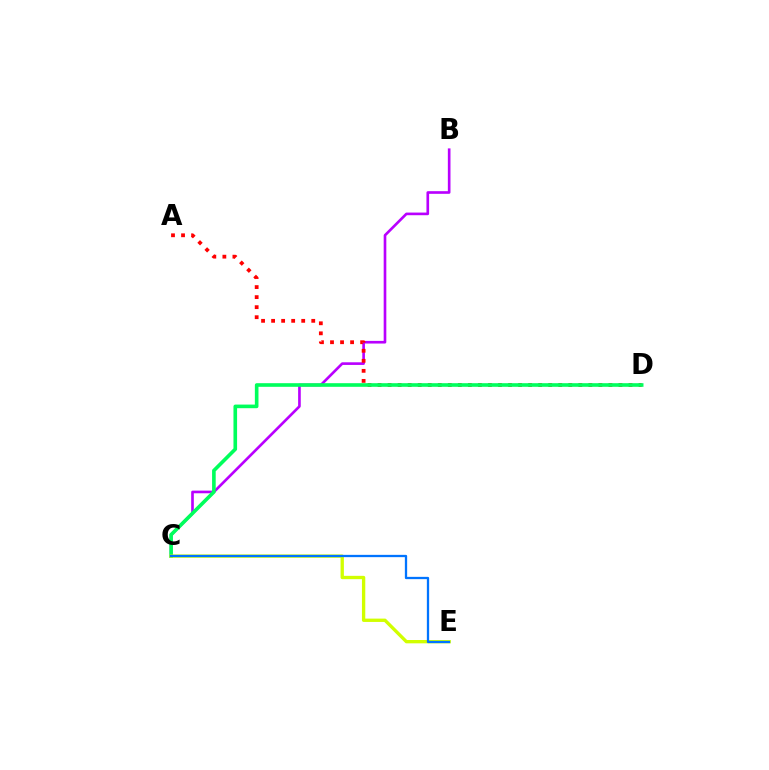{('B', 'C'): [{'color': '#b900ff', 'line_style': 'solid', 'thickness': 1.91}], ('A', 'D'): [{'color': '#ff0000', 'line_style': 'dotted', 'thickness': 2.73}], ('C', 'D'): [{'color': '#00ff5c', 'line_style': 'solid', 'thickness': 2.61}], ('C', 'E'): [{'color': '#d1ff00', 'line_style': 'solid', 'thickness': 2.4}, {'color': '#0074ff', 'line_style': 'solid', 'thickness': 1.65}]}